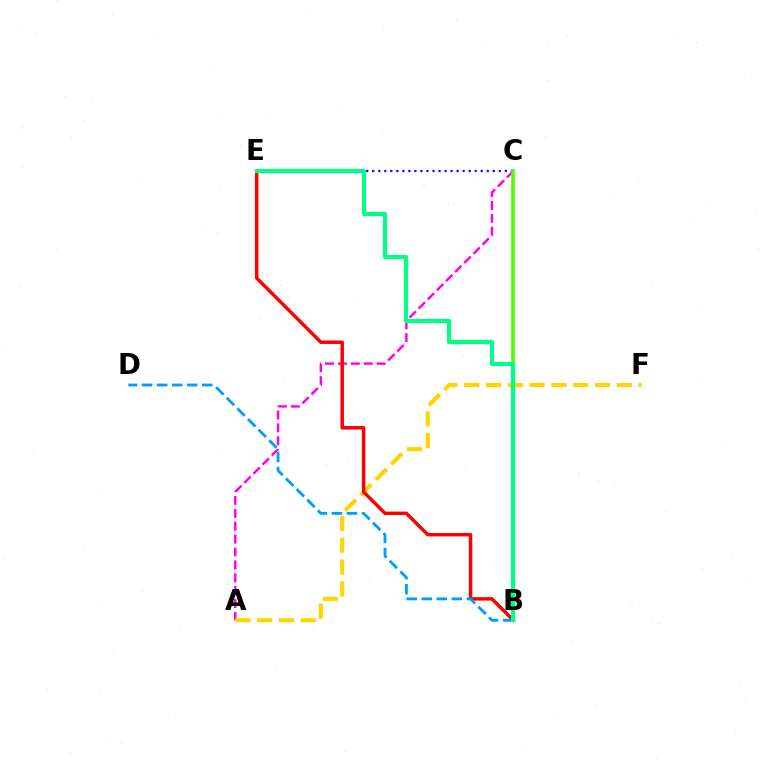{('A', 'C'): [{'color': '#ff00ed', 'line_style': 'dashed', 'thickness': 1.75}], ('C', 'E'): [{'color': '#3700ff', 'line_style': 'dotted', 'thickness': 1.64}], ('A', 'F'): [{'color': '#ffd500', 'line_style': 'dashed', 'thickness': 2.96}], ('B', 'C'): [{'color': '#4fff00', 'line_style': 'solid', 'thickness': 2.6}], ('B', 'E'): [{'color': '#ff0000', 'line_style': 'solid', 'thickness': 2.5}, {'color': '#00ff86', 'line_style': 'solid', 'thickness': 2.96}], ('B', 'D'): [{'color': '#009eff', 'line_style': 'dashed', 'thickness': 2.04}]}